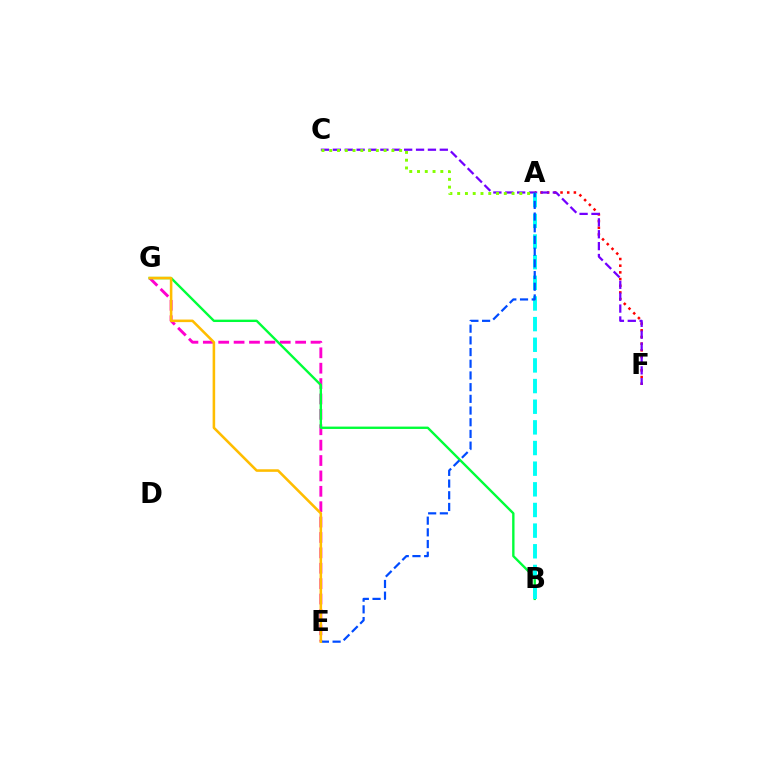{('E', 'G'): [{'color': '#ff00cf', 'line_style': 'dashed', 'thickness': 2.09}, {'color': '#ffbd00', 'line_style': 'solid', 'thickness': 1.84}], ('A', 'F'): [{'color': '#ff0000', 'line_style': 'dotted', 'thickness': 1.81}], ('B', 'G'): [{'color': '#00ff39', 'line_style': 'solid', 'thickness': 1.71}], ('C', 'F'): [{'color': '#7200ff', 'line_style': 'dashed', 'thickness': 1.61}], ('A', 'C'): [{'color': '#84ff00', 'line_style': 'dotted', 'thickness': 2.11}], ('A', 'B'): [{'color': '#00fff6', 'line_style': 'dashed', 'thickness': 2.81}], ('A', 'E'): [{'color': '#004bff', 'line_style': 'dashed', 'thickness': 1.59}]}